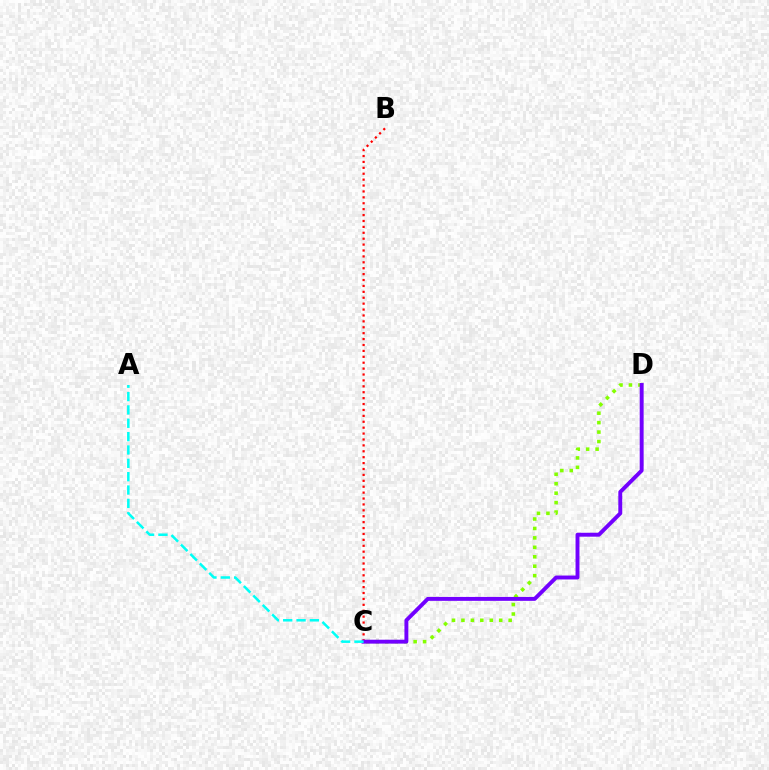{('C', 'D'): [{'color': '#84ff00', 'line_style': 'dotted', 'thickness': 2.57}, {'color': '#7200ff', 'line_style': 'solid', 'thickness': 2.82}], ('B', 'C'): [{'color': '#ff0000', 'line_style': 'dotted', 'thickness': 1.6}], ('A', 'C'): [{'color': '#00fff6', 'line_style': 'dashed', 'thickness': 1.81}]}